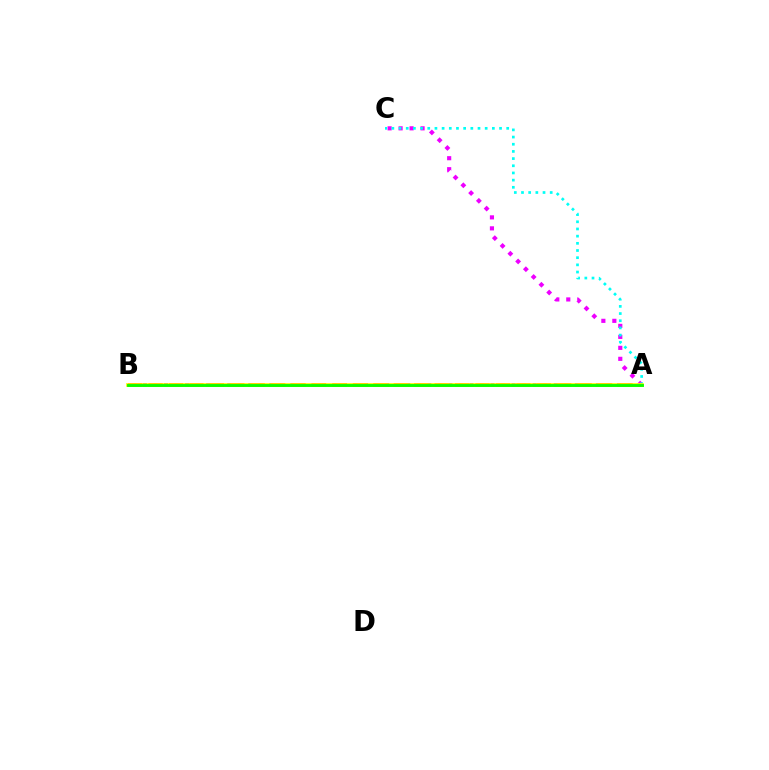{('A', 'B'): [{'color': '#0010ff', 'line_style': 'dotted', 'thickness': 2.86}, {'color': '#ff0000', 'line_style': 'dashed', 'thickness': 2.78}, {'color': '#fcf500', 'line_style': 'solid', 'thickness': 2.66}, {'color': '#08ff00', 'line_style': 'solid', 'thickness': 2.05}], ('A', 'C'): [{'color': '#ee00ff', 'line_style': 'dotted', 'thickness': 2.98}, {'color': '#00fff6', 'line_style': 'dotted', 'thickness': 1.95}]}